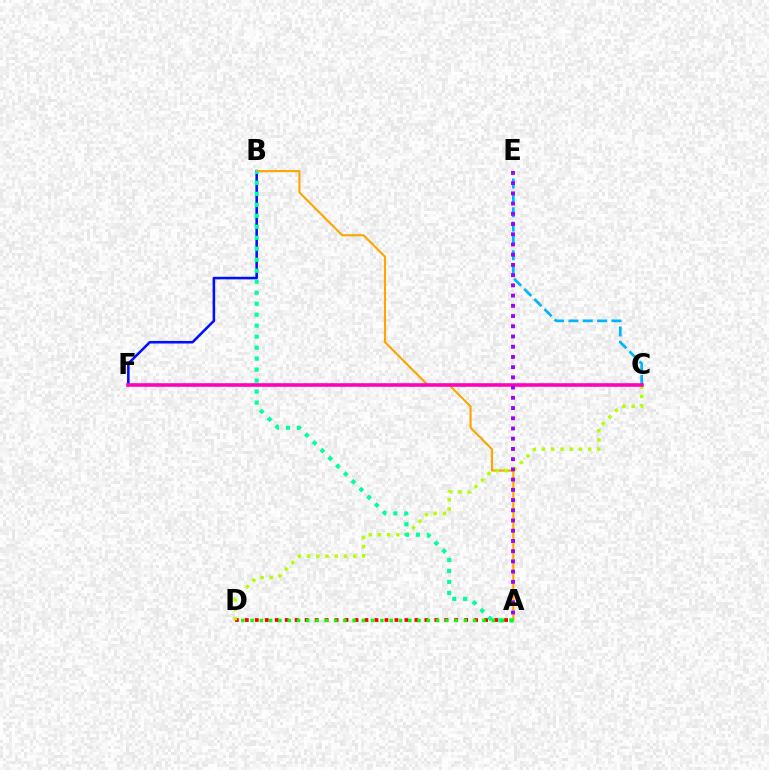{('A', 'D'): [{'color': '#ff0000', 'line_style': 'dotted', 'thickness': 2.71}, {'color': '#08ff00', 'line_style': 'dotted', 'thickness': 2.52}], ('B', 'F'): [{'color': '#0010ff', 'line_style': 'solid', 'thickness': 1.85}], ('A', 'B'): [{'color': '#ffa500', 'line_style': 'solid', 'thickness': 1.53}, {'color': '#00ff9d', 'line_style': 'dotted', 'thickness': 2.99}], ('C', 'D'): [{'color': '#b3ff00', 'line_style': 'dotted', 'thickness': 2.51}], ('C', 'E'): [{'color': '#00b5ff', 'line_style': 'dashed', 'thickness': 1.95}], ('C', 'F'): [{'color': '#ff00bd', 'line_style': 'solid', 'thickness': 2.59}], ('A', 'E'): [{'color': '#9b00ff', 'line_style': 'dotted', 'thickness': 2.78}]}